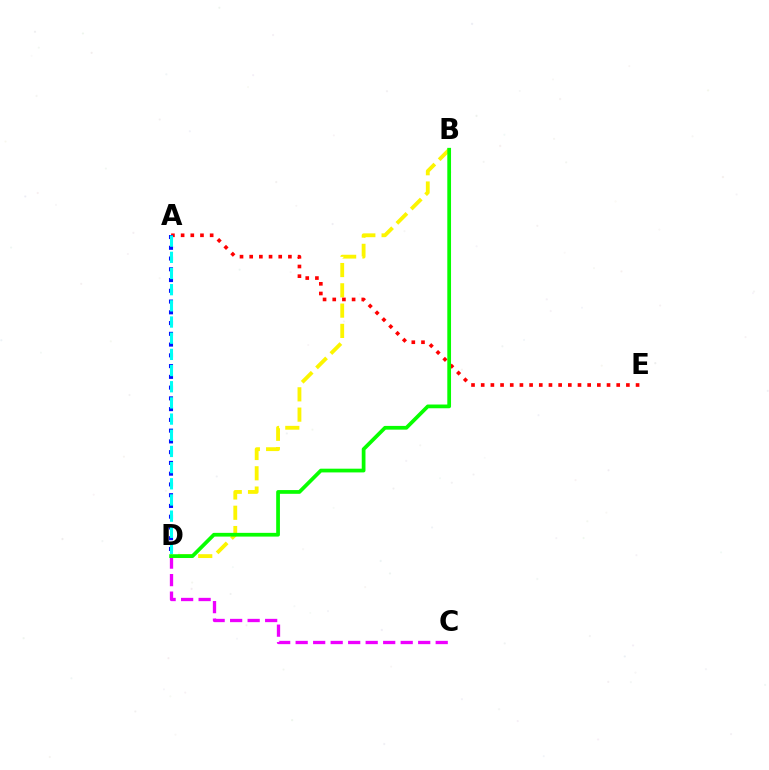{('B', 'D'): [{'color': '#fcf500', 'line_style': 'dashed', 'thickness': 2.76}, {'color': '#08ff00', 'line_style': 'solid', 'thickness': 2.69}], ('A', 'E'): [{'color': '#ff0000', 'line_style': 'dotted', 'thickness': 2.63}], ('A', 'D'): [{'color': '#0010ff', 'line_style': 'dotted', 'thickness': 2.92}, {'color': '#00fff6', 'line_style': 'dashed', 'thickness': 2.2}], ('C', 'D'): [{'color': '#ee00ff', 'line_style': 'dashed', 'thickness': 2.38}]}